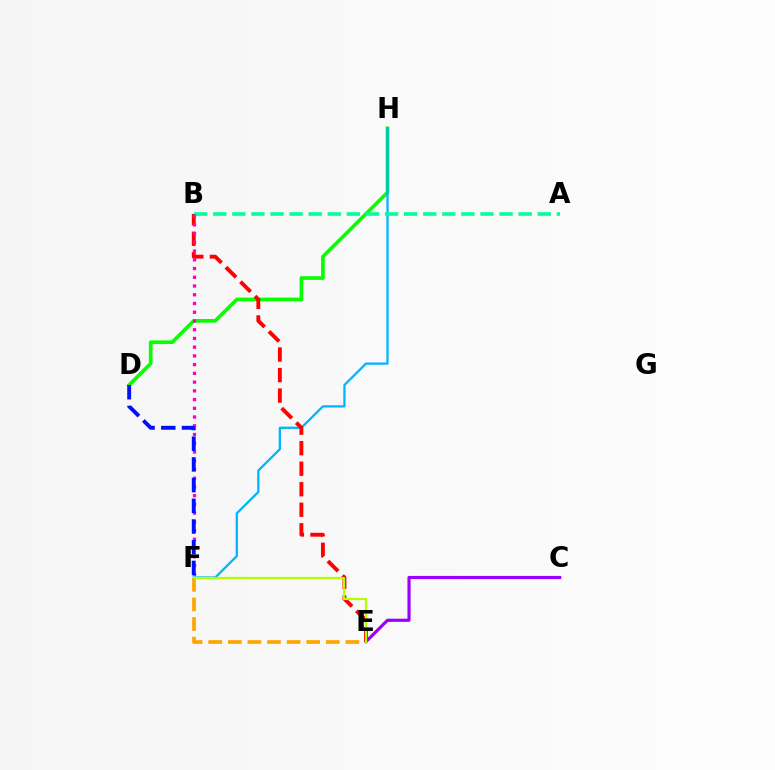{('D', 'H'): [{'color': '#08ff00', 'line_style': 'solid', 'thickness': 2.64}], ('F', 'H'): [{'color': '#00b5ff', 'line_style': 'solid', 'thickness': 1.64}], ('C', 'E'): [{'color': '#9b00ff', 'line_style': 'solid', 'thickness': 2.27}], ('B', 'E'): [{'color': '#ff0000', 'line_style': 'dashed', 'thickness': 2.79}], ('E', 'F'): [{'color': '#ffa500', 'line_style': 'dashed', 'thickness': 2.66}, {'color': '#b3ff00', 'line_style': 'solid', 'thickness': 1.59}], ('A', 'B'): [{'color': '#00ff9d', 'line_style': 'dashed', 'thickness': 2.59}], ('B', 'F'): [{'color': '#ff00bd', 'line_style': 'dotted', 'thickness': 2.37}], ('D', 'F'): [{'color': '#0010ff', 'line_style': 'dashed', 'thickness': 2.81}]}